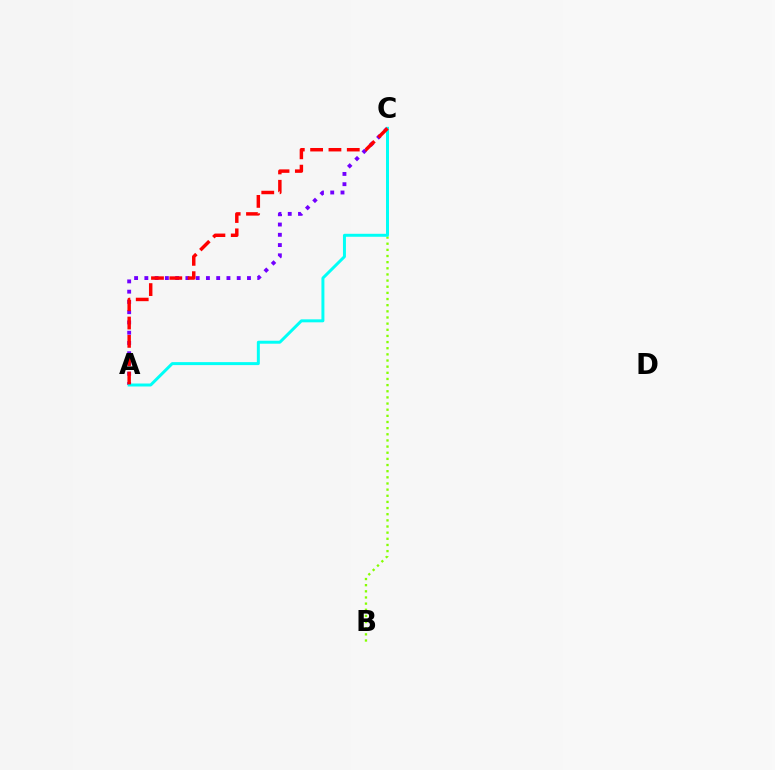{('A', 'C'): [{'color': '#7200ff', 'line_style': 'dotted', 'thickness': 2.79}, {'color': '#00fff6', 'line_style': 'solid', 'thickness': 2.14}, {'color': '#ff0000', 'line_style': 'dashed', 'thickness': 2.49}], ('B', 'C'): [{'color': '#84ff00', 'line_style': 'dotted', 'thickness': 1.67}]}